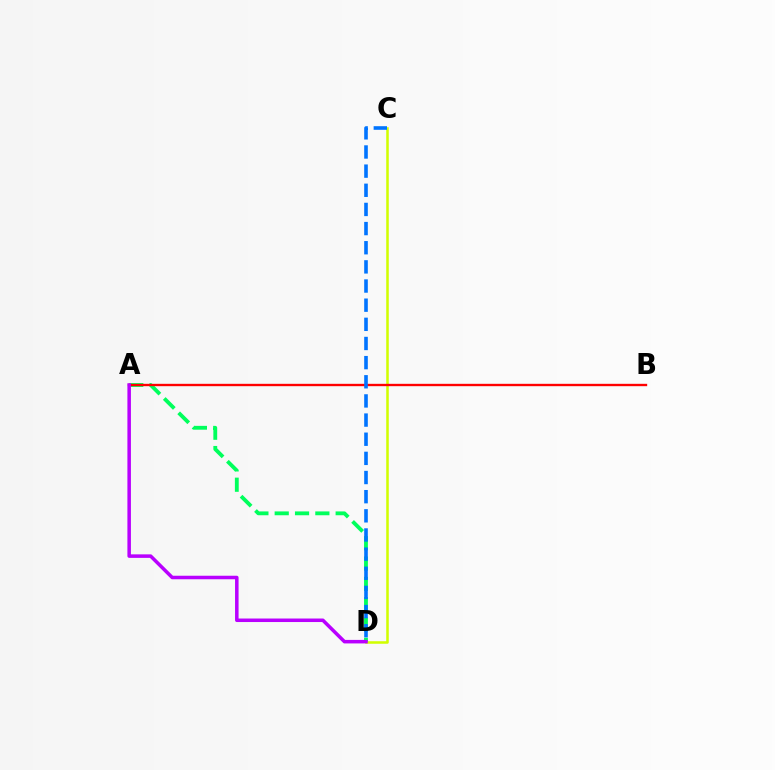{('C', 'D'): [{'color': '#d1ff00', 'line_style': 'solid', 'thickness': 1.83}, {'color': '#0074ff', 'line_style': 'dashed', 'thickness': 2.6}], ('A', 'D'): [{'color': '#00ff5c', 'line_style': 'dashed', 'thickness': 2.76}, {'color': '#b900ff', 'line_style': 'solid', 'thickness': 2.53}], ('A', 'B'): [{'color': '#ff0000', 'line_style': 'solid', 'thickness': 1.7}]}